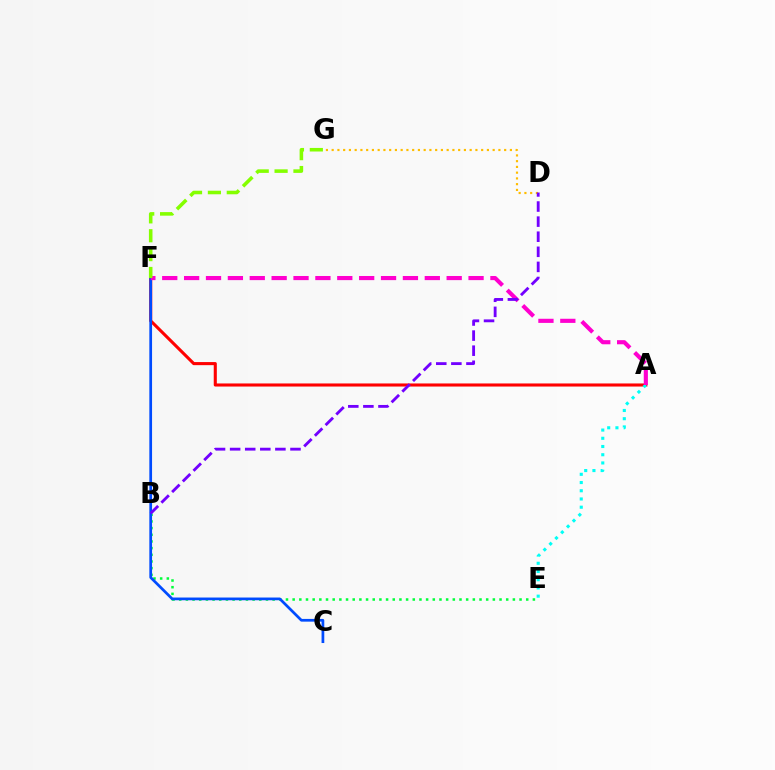{('A', 'F'): [{'color': '#ff0000', 'line_style': 'solid', 'thickness': 2.22}, {'color': '#ff00cf', 'line_style': 'dashed', 'thickness': 2.97}], ('B', 'E'): [{'color': '#00ff39', 'line_style': 'dotted', 'thickness': 1.81}], ('C', 'F'): [{'color': '#004bff', 'line_style': 'solid', 'thickness': 1.96}], ('A', 'E'): [{'color': '#00fff6', 'line_style': 'dotted', 'thickness': 2.23}], ('D', 'G'): [{'color': '#ffbd00', 'line_style': 'dotted', 'thickness': 1.56}], ('B', 'D'): [{'color': '#7200ff', 'line_style': 'dashed', 'thickness': 2.05}], ('F', 'G'): [{'color': '#84ff00', 'line_style': 'dashed', 'thickness': 2.56}]}